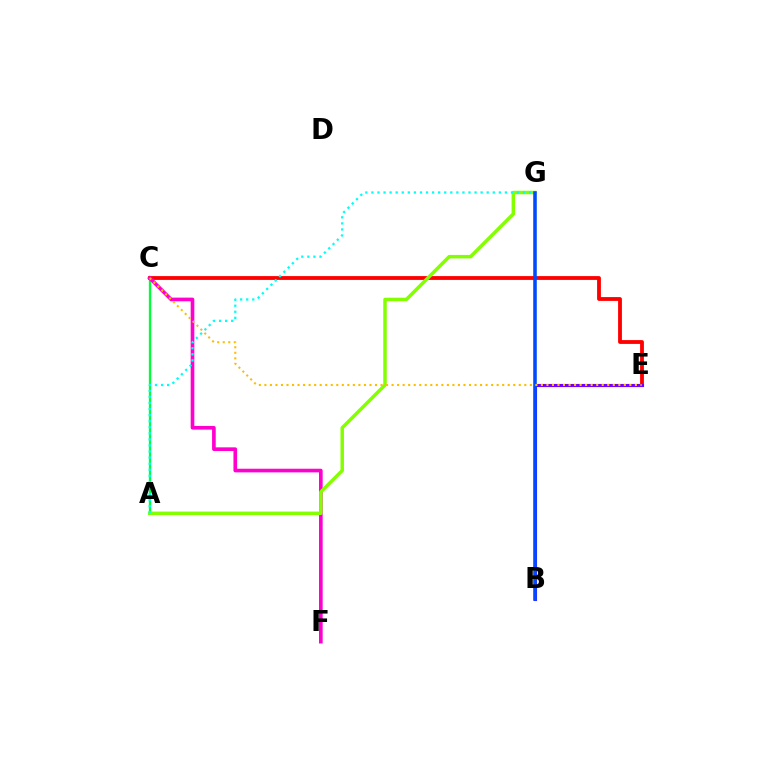{('A', 'C'): [{'color': '#00ff39', 'line_style': 'solid', 'thickness': 1.67}], ('C', 'E'): [{'color': '#ff0000', 'line_style': 'solid', 'thickness': 2.75}, {'color': '#ffbd00', 'line_style': 'dotted', 'thickness': 1.5}], ('C', 'F'): [{'color': '#ff00cf', 'line_style': 'solid', 'thickness': 2.63}], ('A', 'G'): [{'color': '#84ff00', 'line_style': 'solid', 'thickness': 2.5}, {'color': '#00fff6', 'line_style': 'dotted', 'thickness': 1.65}], ('B', 'E'): [{'color': '#7200ff', 'line_style': 'solid', 'thickness': 2.24}], ('B', 'G'): [{'color': '#004bff', 'line_style': 'solid', 'thickness': 2.56}]}